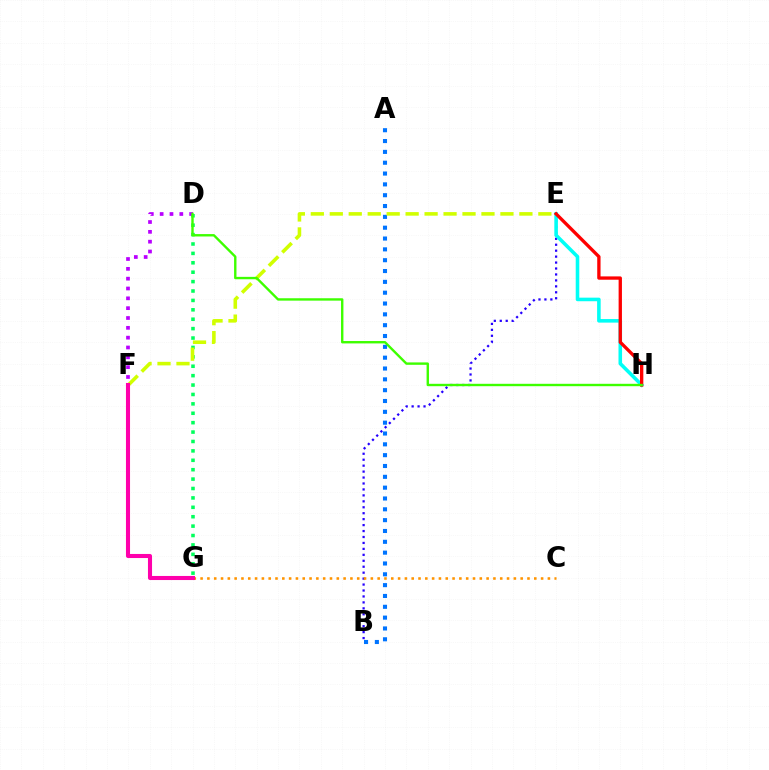{('D', 'G'): [{'color': '#00ff5c', 'line_style': 'dotted', 'thickness': 2.56}], ('D', 'F'): [{'color': '#b900ff', 'line_style': 'dotted', 'thickness': 2.67}], ('B', 'E'): [{'color': '#2500ff', 'line_style': 'dotted', 'thickness': 1.62}], ('E', 'H'): [{'color': '#00fff6', 'line_style': 'solid', 'thickness': 2.57}, {'color': '#ff0000', 'line_style': 'solid', 'thickness': 2.39}], ('C', 'G'): [{'color': '#ff9400', 'line_style': 'dotted', 'thickness': 1.85}], ('A', 'B'): [{'color': '#0074ff', 'line_style': 'dotted', 'thickness': 2.94}], ('E', 'F'): [{'color': '#d1ff00', 'line_style': 'dashed', 'thickness': 2.58}], ('F', 'G'): [{'color': '#ff00ac', 'line_style': 'solid', 'thickness': 2.94}], ('D', 'H'): [{'color': '#3dff00', 'line_style': 'solid', 'thickness': 1.72}]}